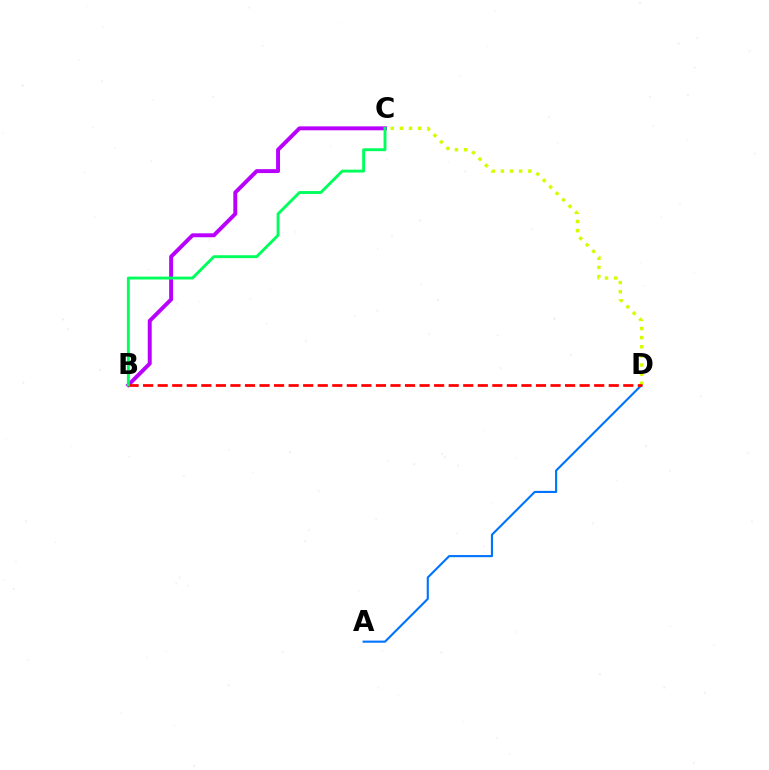{('A', 'D'): [{'color': '#0074ff', 'line_style': 'solid', 'thickness': 1.53}], ('C', 'D'): [{'color': '#d1ff00', 'line_style': 'dotted', 'thickness': 2.48}], ('B', 'C'): [{'color': '#b900ff', 'line_style': 'solid', 'thickness': 2.83}, {'color': '#00ff5c', 'line_style': 'solid', 'thickness': 2.08}], ('B', 'D'): [{'color': '#ff0000', 'line_style': 'dashed', 'thickness': 1.98}]}